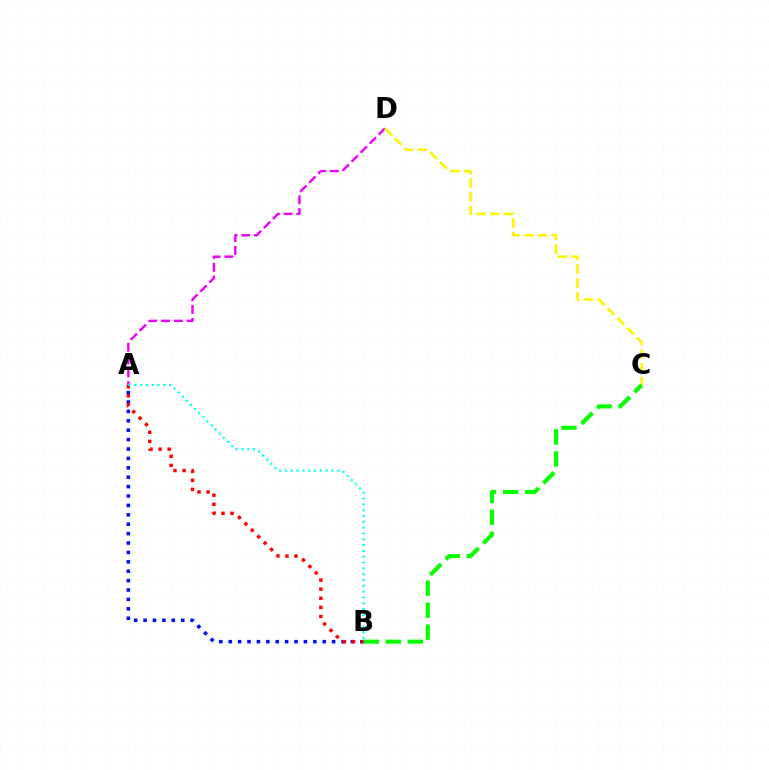{('A', 'B'): [{'color': '#0010ff', 'line_style': 'dotted', 'thickness': 2.55}, {'color': '#ff0000', 'line_style': 'dotted', 'thickness': 2.47}, {'color': '#00fff6', 'line_style': 'dotted', 'thickness': 1.58}], ('A', 'D'): [{'color': '#ee00ff', 'line_style': 'dashed', 'thickness': 1.74}], ('C', 'D'): [{'color': '#fcf500', 'line_style': 'dashed', 'thickness': 1.87}], ('B', 'C'): [{'color': '#08ff00', 'line_style': 'dashed', 'thickness': 2.99}]}